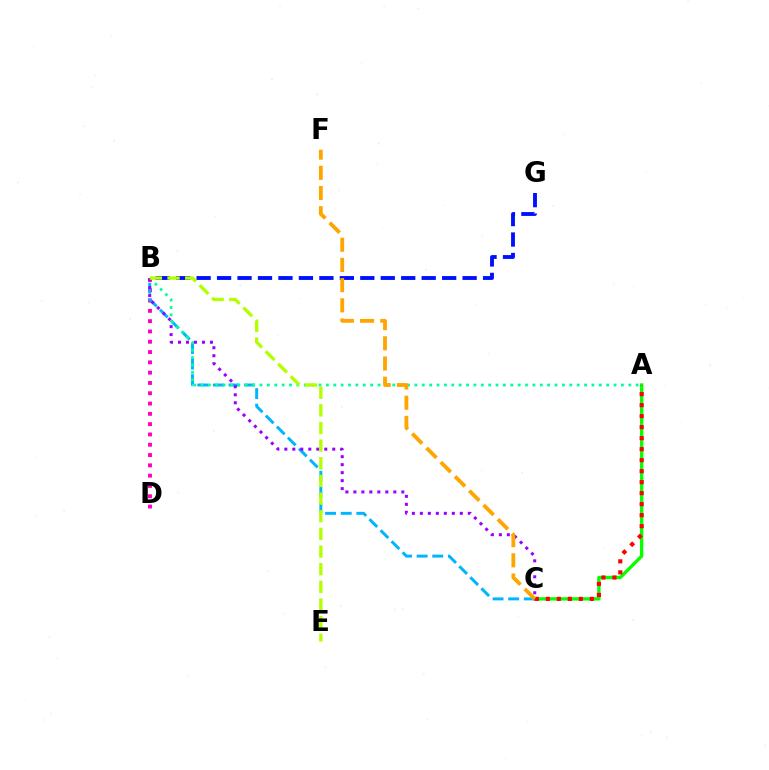{('B', 'G'): [{'color': '#0010ff', 'line_style': 'dashed', 'thickness': 2.78}], ('B', 'D'): [{'color': '#ff00bd', 'line_style': 'dotted', 'thickness': 2.8}], ('A', 'C'): [{'color': '#08ff00', 'line_style': 'solid', 'thickness': 2.41}, {'color': '#ff0000', 'line_style': 'dotted', 'thickness': 2.99}], ('B', 'C'): [{'color': '#00b5ff', 'line_style': 'dashed', 'thickness': 2.12}, {'color': '#9b00ff', 'line_style': 'dotted', 'thickness': 2.17}], ('A', 'B'): [{'color': '#00ff9d', 'line_style': 'dotted', 'thickness': 2.0}], ('B', 'E'): [{'color': '#b3ff00', 'line_style': 'dashed', 'thickness': 2.4}], ('C', 'F'): [{'color': '#ffa500', 'line_style': 'dashed', 'thickness': 2.74}]}